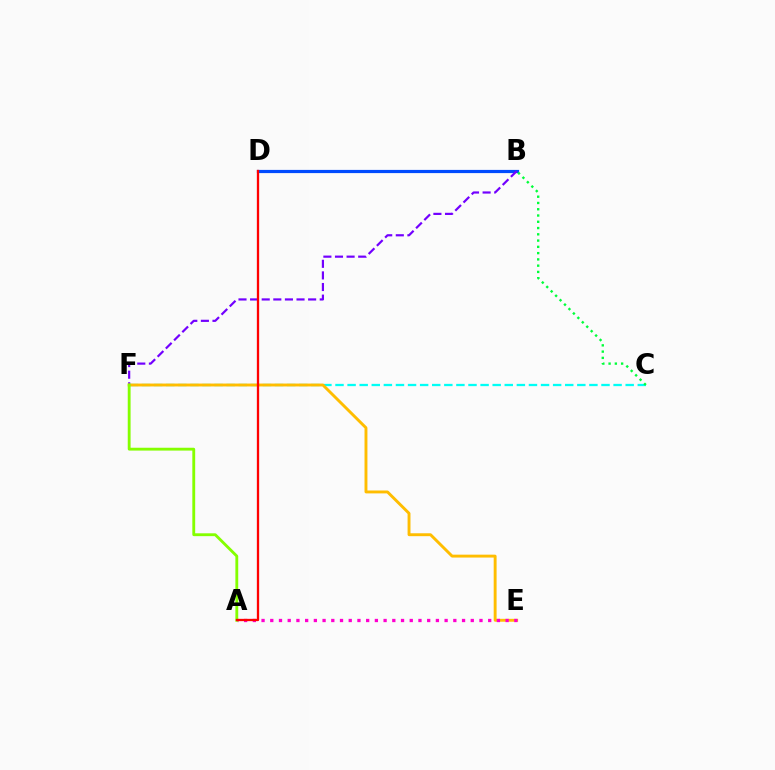{('B', 'D'): [{'color': '#004bff', 'line_style': 'solid', 'thickness': 2.3}], ('C', 'F'): [{'color': '#00fff6', 'line_style': 'dashed', 'thickness': 1.64}], ('B', 'F'): [{'color': '#7200ff', 'line_style': 'dashed', 'thickness': 1.58}], ('E', 'F'): [{'color': '#ffbd00', 'line_style': 'solid', 'thickness': 2.09}], ('A', 'E'): [{'color': '#ff00cf', 'line_style': 'dotted', 'thickness': 2.37}], ('B', 'C'): [{'color': '#00ff39', 'line_style': 'dotted', 'thickness': 1.7}], ('A', 'F'): [{'color': '#84ff00', 'line_style': 'solid', 'thickness': 2.05}], ('A', 'D'): [{'color': '#ff0000', 'line_style': 'solid', 'thickness': 1.66}]}